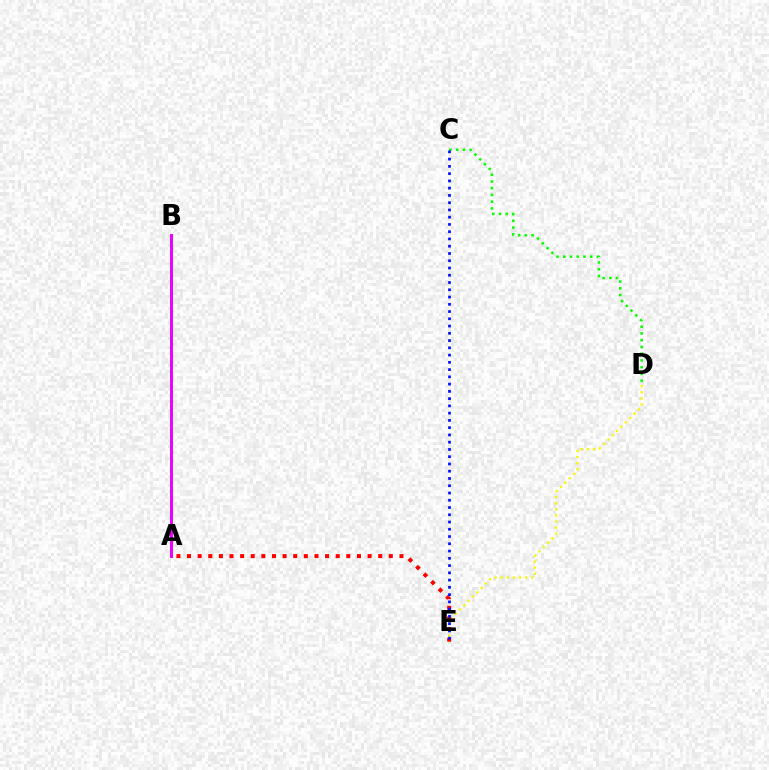{('D', 'E'): [{'color': '#fcf500', 'line_style': 'dotted', 'thickness': 1.66}], ('A', 'B'): [{'color': '#00fff6', 'line_style': 'dashed', 'thickness': 1.61}, {'color': '#ee00ff', 'line_style': 'solid', 'thickness': 2.13}], ('C', 'D'): [{'color': '#08ff00', 'line_style': 'dotted', 'thickness': 1.83}], ('A', 'E'): [{'color': '#ff0000', 'line_style': 'dotted', 'thickness': 2.89}], ('C', 'E'): [{'color': '#0010ff', 'line_style': 'dotted', 'thickness': 1.97}]}